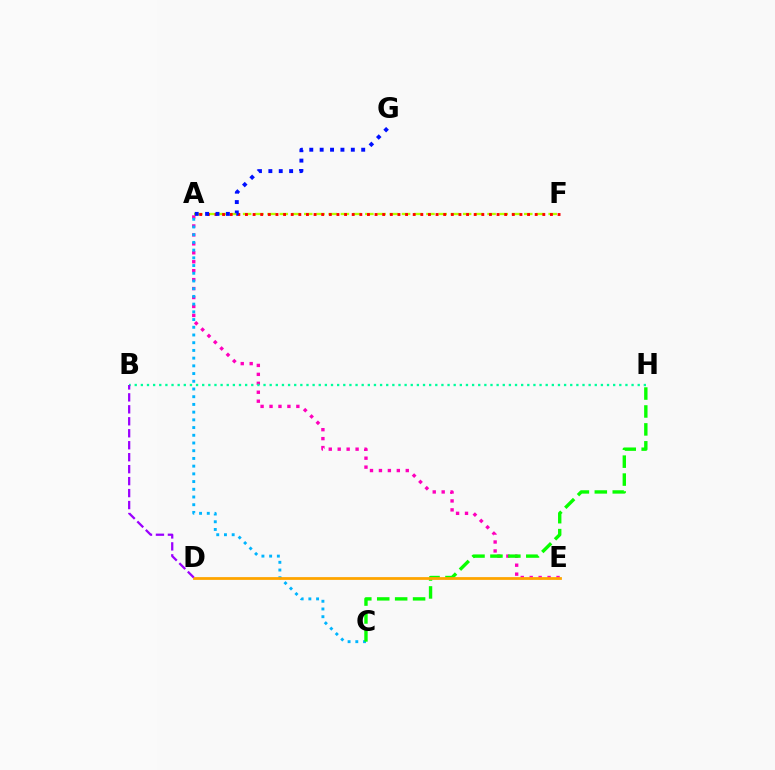{('A', 'E'): [{'color': '#ff00bd', 'line_style': 'dotted', 'thickness': 2.43}], ('B', 'H'): [{'color': '#00ff9d', 'line_style': 'dotted', 'thickness': 1.67}], ('A', 'C'): [{'color': '#00b5ff', 'line_style': 'dotted', 'thickness': 2.1}], ('C', 'H'): [{'color': '#08ff00', 'line_style': 'dashed', 'thickness': 2.44}], ('D', 'E'): [{'color': '#ffa500', 'line_style': 'solid', 'thickness': 2.0}], ('A', 'F'): [{'color': '#b3ff00', 'line_style': 'dashed', 'thickness': 1.66}, {'color': '#ff0000', 'line_style': 'dotted', 'thickness': 2.07}], ('B', 'D'): [{'color': '#9b00ff', 'line_style': 'dashed', 'thickness': 1.63}], ('A', 'G'): [{'color': '#0010ff', 'line_style': 'dotted', 'thickness': 2.82}]}